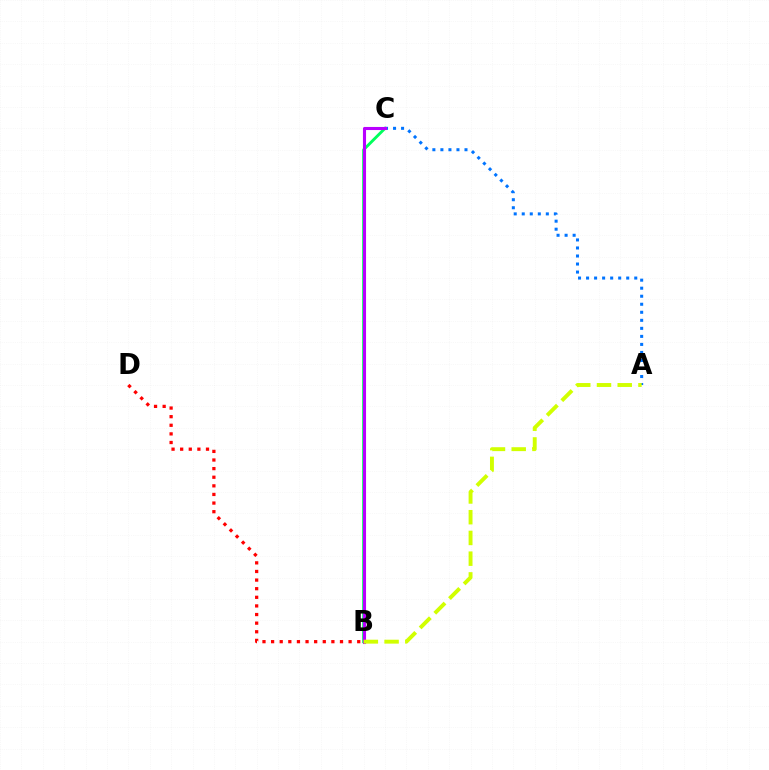{('B', 'C'): [{'color': '#00ff5c', 'line_style': 'solid', 'thickness': 2.07}, {'color': '#b900ff', 'line_style': 'solid', 'thickness': 2.22}], ('A', 'C'): [{'color': '#0074ff', 'line_style': 'dotted', 'thickness': 2.18}], ('A', 'B'): [{'color': '#d1ff00', 'line_style': 'dashed', 'thickness': 2.82}], ('B', 'D'): [{'color': '#ff0000', 'line_style': 'dotted', 'thickness': 2.34}]}